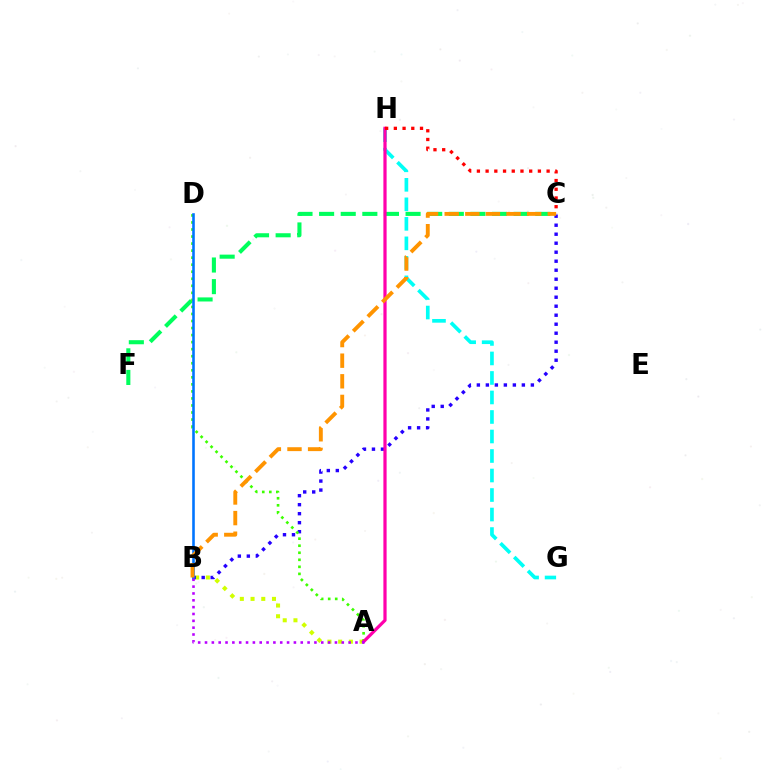{('G', 'H'): [{'color': '#00fff6', 'line_style': 'dashed', 'thickness': 2.65}], ('A', 'B'): [{'color': '#d1ff00', 'line_style': 'dotted', 'thickness': 2.91}, {'color': '#b900ff', 'line_style': 'dotted', 'thickness': 1.86}], ('B', 'C'): [{'color': '#2500ff', 'line_style': 'dotted', 'thickness': 2.45}, {'color': '#ff9400', 'line_style': 'dashed', 'thickness': 2.8}], ('C', 'F'): [{'color': '#00ff5c', 'line_style': 'dashed', 'thickness': 2.94}], ('A', 'D'): [{'color': '#3dff00', 'line_style': 'dotted', 'thickness': 1.91}], ('A', 'H'): [{'color': '#ff00ac', 'line_style': 'solid', 'thickness': 2.32}], ('C', 'H'): [{'color': '#ff0000', 'line_style': 'dotted', 'thickness': 2.37}], ('B', 'D'): [{'color': '#0074ff', 'line_style': 'solid', 'thickness': 1.87}]}